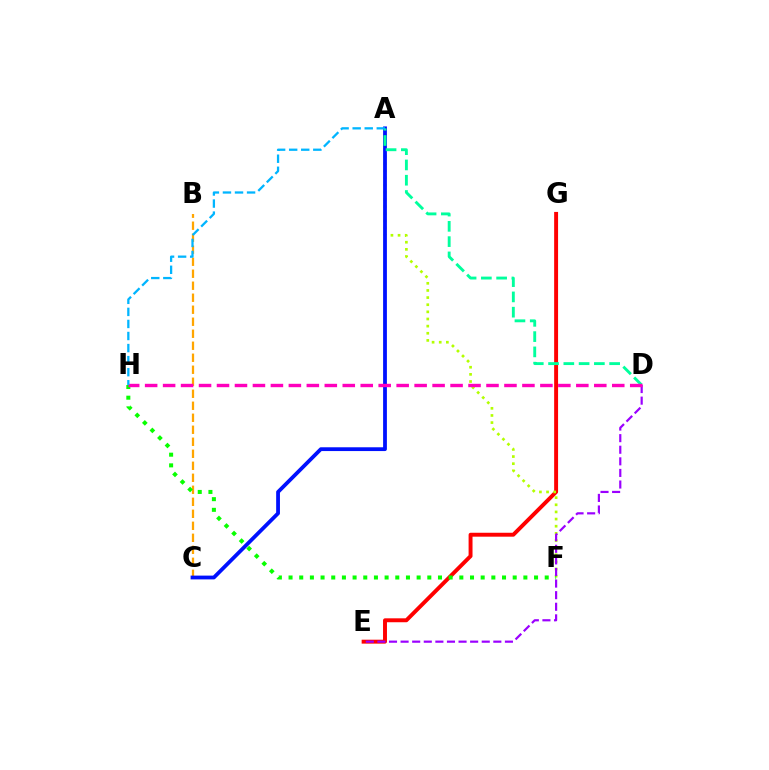{('E', 'G'): [{'color': '#ff0000', 'line_style': 'solid', 'thickness': 2.83}], ('A', 'F'): [{'color': '#b3ff00', 'line_style': 'dotted', 'thickness': 1.94}], ('B', 'C'): [{'color': '#ffa500', 'line_style': 'dashed', 'thickness': 1.63}], ('A', 'C'): [{'color': '#0010ff', 'line_style': 'solid', 'thickness': 2.73}], ('F', 'H'): [{'color': '#08ff00', 'line_style': 'dotted', 'thickness': 2.9}], ('D', 'E'): [{'color': '#9b00ff', 'line_style': 'dashed', 'thickness': 1.57}], ('A', 'D'): [{'color': '#00ff9d', 'line_style': 'dashed', 'thickness': 2.08}], ('D', 'H'): [{'color': '#ff00bd', 'line_style': 'dashed', 'thickness': 2.44}], ('A', 'H'): [{'color': '#00b5ff', 'line_style': 'dashed', 'thickness': 1.64}]}